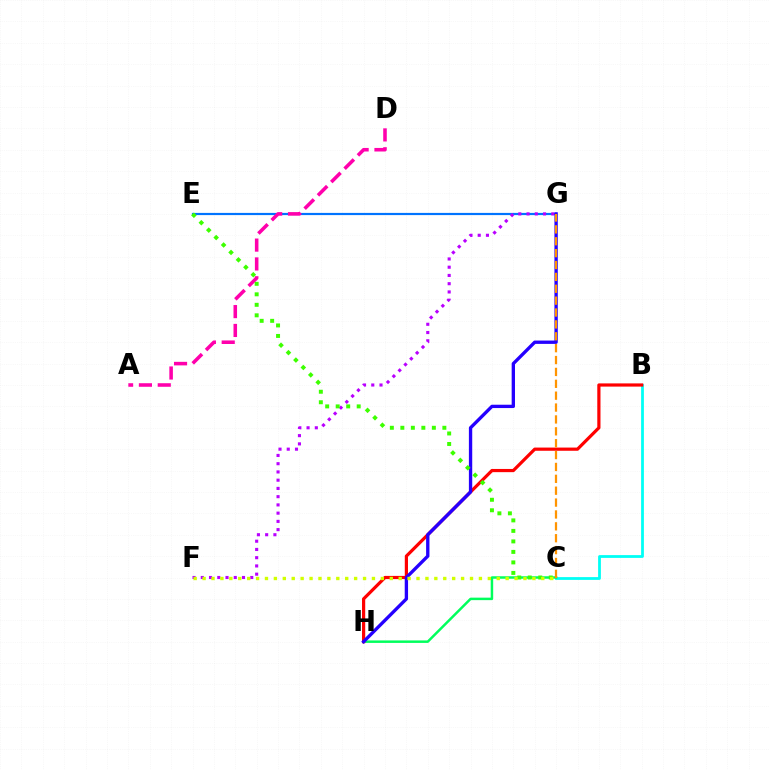{('E', 'G'): [{'color': '#0074ff', 'line_style': 'solid', 'thickness': 1.58}], ('F', 'G'): [{'color': '#b900ff', 'line_style': 'dotted', 'thickness': 2.24}], ('B', 'C'): [{'color': '#00fff6', 'line_style': 'solid', 'thickness': 2.0}], ('A', 'D'): [{'color': '#ff00ac', 'line_style': 'dashed', 'thickness': 2.56}], ('C', 'H'): [{'color': '#00ff5c', 'line_style': 'solid', 'thickness': 1.79}], ('B', 'H'): [{'color': '#ff0000', 'line_style': 'solid', 'thickness': 2.31}], ('G', 'H'): [{'color': '#2500ff', 'line_style': 'solid', 'thickness': 2.4}], ('C', 'E'): [{'color': '#3dff00', 'line_style': 'dotted', 'thickness': 2.85}], ('C', 'G'): [{'color': '#ff9400', 'line_style': 'dashed', 'thickness': 1.61}], ('C', 'F'): [{'color': '#d1ff00', 'line_style': 'dotted', 'thickness': 2.42}]}